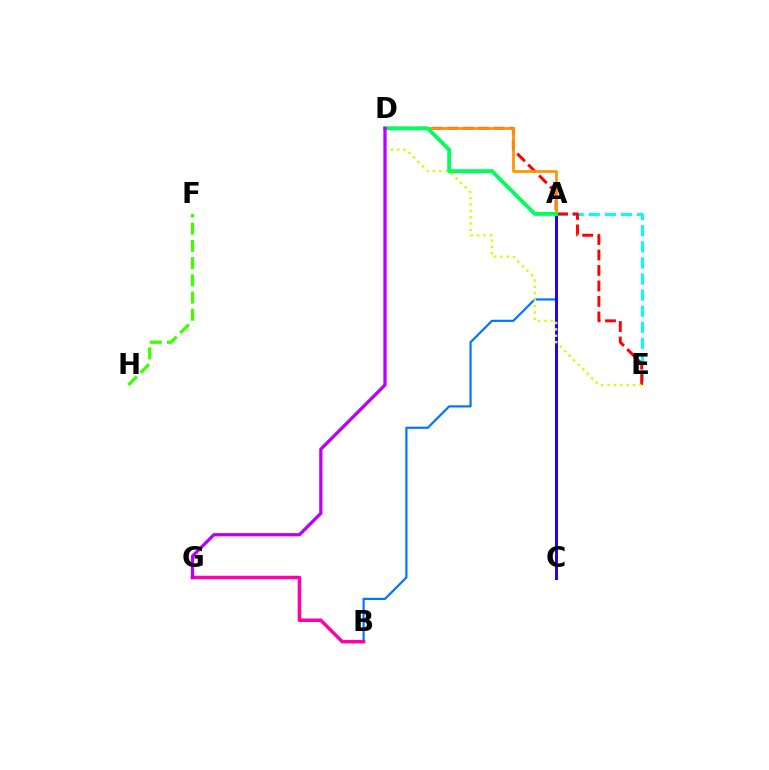{('A', 'E'): [{'color': '#00fff6', 'line_style': 'dashed', 'thickness': 2.19}], ('A', 'B'): [{'color': '#0074ff', 'line_style': 'solid', 'thickness': 1.57}], ('A', 'C'): [{'color': '#2500ff', 'line_style': 'solid', 'thickness': 2.15}], ('D', 'E'): [{'color': '#ff0000', 'line_style': 'dashed', 'thickness': 2.1}, {'color': '#d1ff00', 'line_style': 'dotted', 'thickness': 1.73}], ('F', 'H'): [{'color': '#3dff00', 'line_style': 'dashed', 'thickness': 2.34}], ('A', 'D'): [{'color': '#ff9400', 'line_style': 'solid', 'thickness': 1.95}, {'color': '#00ff5c', 'line_style': 'solid', 'thickness': 2.8}], ('B', 'G'): [{'color': '#ff00ac', 'line_style': 'solid', 'thickness': 2.5}], ('D', 'G'): [{'color': '#b900ff', 'line_style': 'solid', 'thickness': 2.34}]}